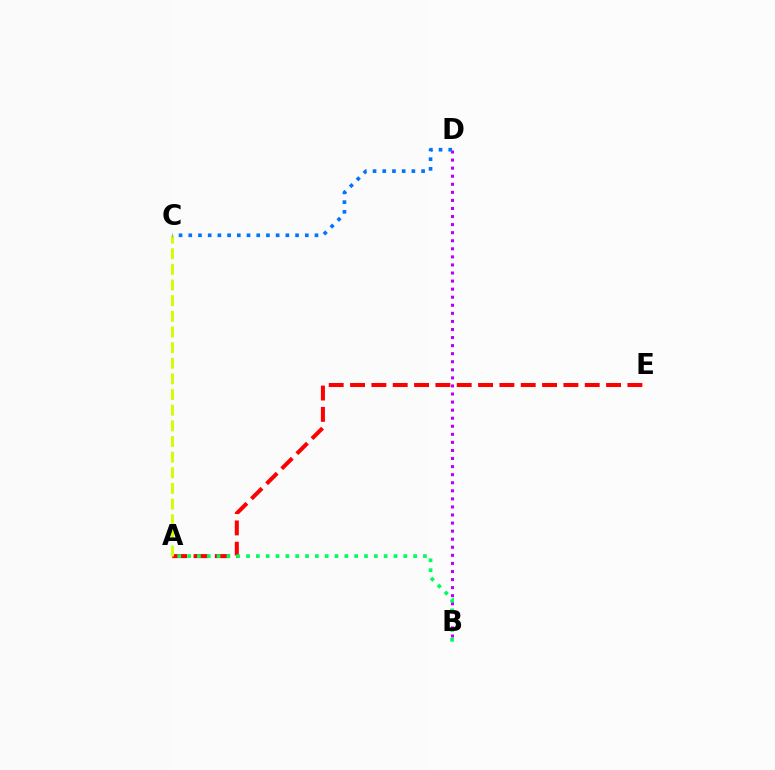{('B', 'D'): [{'color': '#b900ff', 'line_style': 'dotted', 'thickness': 2.19}], ('A', 'E'): [{'color': '#ff0000', 'line_style': 'dashed', 'thickness': 2.9}], ('A', 'C'): [{'color': '#d1ff00', 'line_style': 'dashed', 'thickness': 2.13}], ('A', 'B'): [{'color': '#00ff5c', 'line_style': 'dotted', 'thickness': 2.67}], ('C', 'D'): [{'color': '#0074ff', 'line_style': 'dotted', 'thickness': 2.64}]}